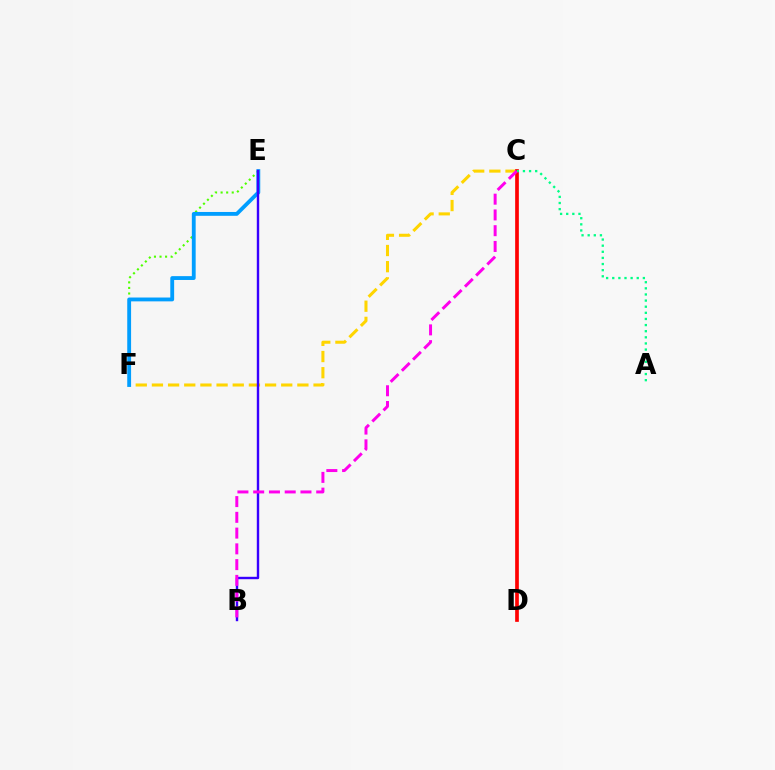{('C', 'F'): [{'color': '#ffd500', 'line_style': 'dashed', 'thickness': 2.2}], ('E', 'F'): [{'color': '#4fff00', 'line_style': 'dotted', 'thickness': 1.51}, {'color': '#009eff', 'line_style': 'solid', 'thickness': 2.76}], ('C', 'D'): [{'color': '#ff0000', 'line_style': 'solid', 'thickness': 2.66}], ('B', 'E'): [{'color': '#3700ff', 'line_style': 'solid', 'thickness': 1.73}], ('A', 'C'): [{'color': '#00ff86', 'line_style': 'dotted', 'thickness': 1.66}], ('B', 'C'): [{'color': '#ff00ed', 'line_style': 'dashed', 'thickness': 2.14}]}